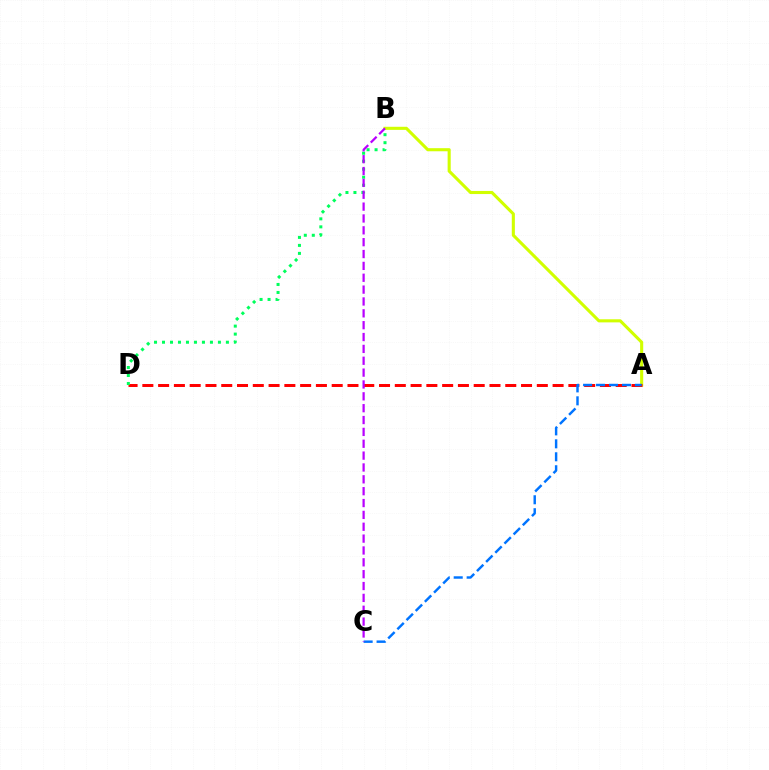{('A', 'B'): [{'color': '#d1ff00', 'line_style': 'solid', 'thickness': 2.23}], ('A', 'D'): [{'color': '#ff0000', 'line_style': 'dashed', 'thickness': 2.14}], ('A', 'C'): [{'color': '#0074ff', 'line_style': 'dashed', 'thickness': 1.76}], ('B', 'D'): [{'color': '#00ff5c', 'line_style': 'dotted', 'thickness': 2.17}], ('B', 'C'): [{'color': '#b900ff', 'line_style': 'dashed', 'thickness': 1.61}]}